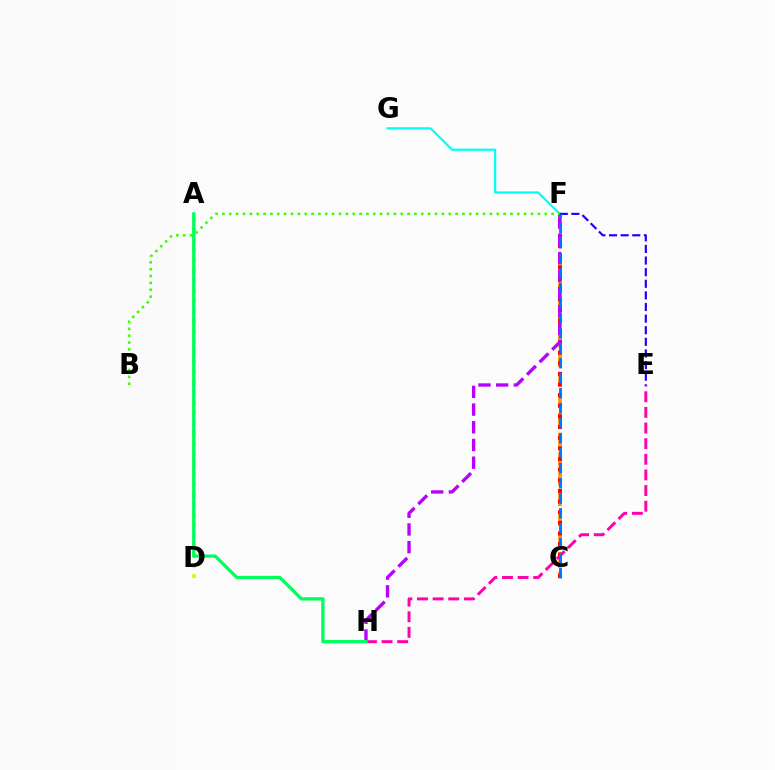{('C', 'F'): [{'color': '#ff9400', 'line_style': 'dashed', 'thickness': 2.7}, {'color': '#ff0000', 'line_style': 'dotted', 'thickness': 2.89}, {'color': '#0074ff', 'line_style': 'dashed', 'thickness': 2.04}], ('F', 'G'): [{'color': '#00fff6', 'line_style': 'solid', 'thickness': 1.59}], ('B', 'F'): [{'color': '#3dff00', 'line_style': 'dotted', 'thickness': 1.86}], ('A', 'D'): [{'color': '#d1ff00', 'line_style': 'dotted', 'thickness': 2.77}], ('F', 'H'): [{'color': '#b900ff', 'line_style': 'dashed', 'thickness': 2.41}], ('E', 'F'): [{'color': '#2500ff', 'line_style': 'dashed', 'thickness': 1.58}], ('E', 'H'): [{'color': '#ff00ac', 'line_style': 'dashed', 'thickness': 2.12}], ('A', 'H'): [{'color': '#00ff5c', 'line_style': 'solid', 'thickness': 2.36}]}